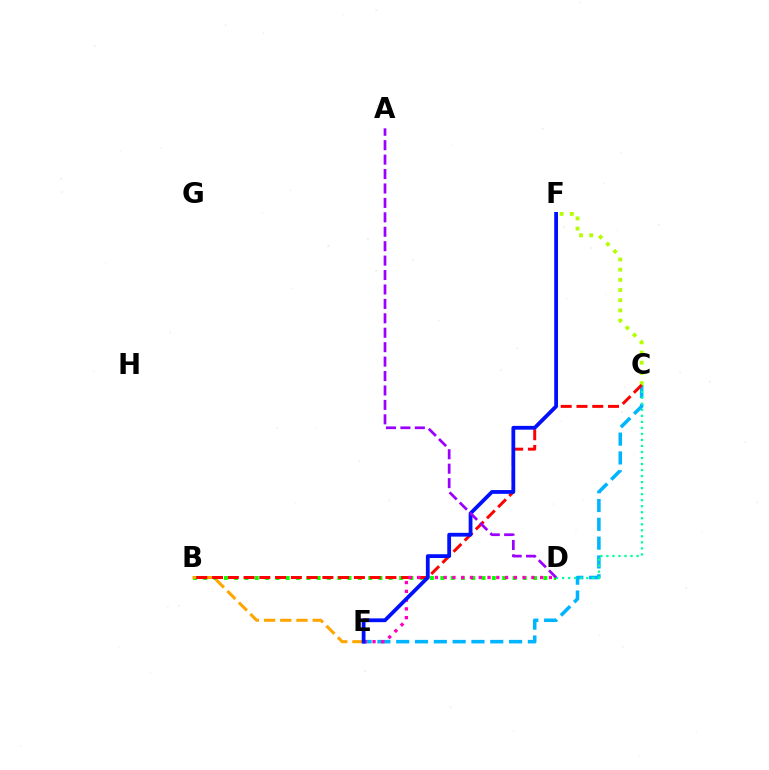{('C', 'E'): [{'color': '#00b5ff', 'line_style': 'dashed', 'thickness': 2.56}], ('B', 'D'): [{'color': '#08ff00', 'line_style': 'dotted', 'thickness': 2.8}], ('C', 'D'): [{'color': '#00ff9d', 'line_style': 'dotted', 'thickness': 1.64}], ('C', 'F'): [{'color': '#b3ff00', 'line_style': 'dotted', 'thickness': 2.77}], ('B', 'E'): [{'color': '#ffa500', 'line_style': 'dashed', 'thickness': 2.2}], ('B', 'C'): [{'color': '#ff0000', 'line_style': 'dashed', 'thickness': 2.14}], ('D', 'E'): [{'color': '#ff00bd', 'line_style': 'dotted', 'thickness': 2.38}], ('E', 'F'): [{'color': '#0010ff', 'line_style': 'solid', 'thickness': 2.73}], ('A', 'D'): [{'color': '#9b00ff', 'line_style': 'dashed', 'thickness': 1.96}]}